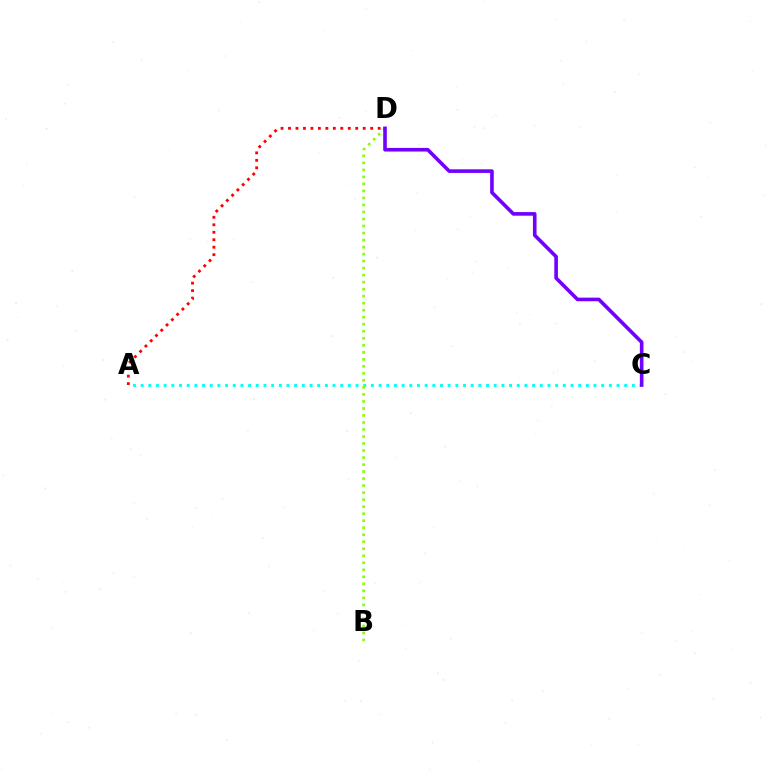{('A', 'D'): [{'color': '#ff0000', 'line_style': 'dotted', 'thickness': 2.03}], ('A', 'C'): [{'color': '#00fff6', 'line_style': 'dotted', 'thickness': 2.09}], ('B', 'D'): [{'color': '#84ff00', 'line_style': 'dotted', 'thickness': 1.91}], ('C', 'D'): [{'color': '#7200ff', 'line_style': 'solid', 'thickness': 2.6}]}